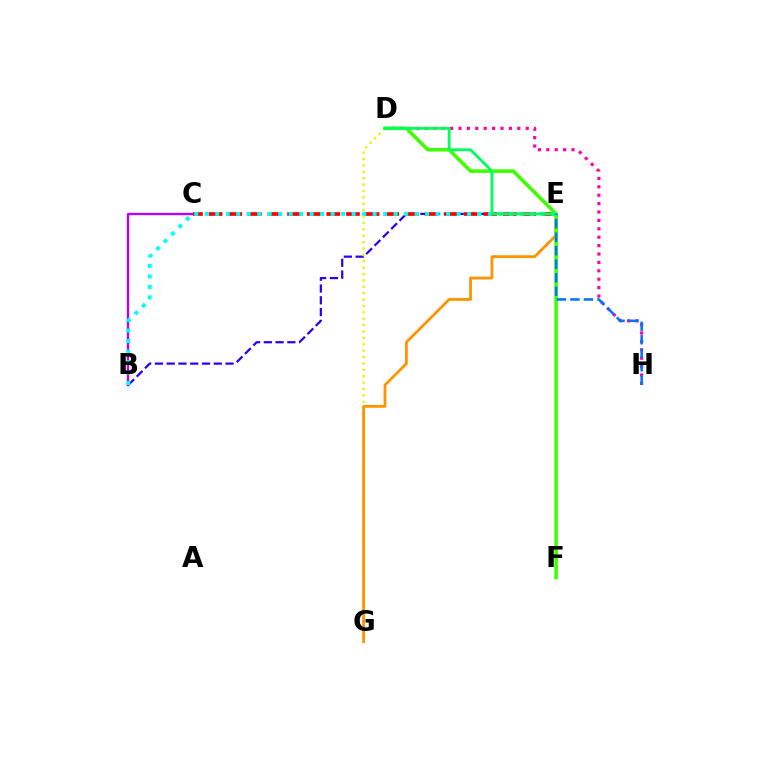{('B', 'E'): [{'color': '#2500ff', 'line_style': 'dashed', 'thickness': 1.6}, {'color': '#00fff6', 'line_style': 'dotted', 'thickness': 2.85}], ('D', 'G'): [{'color': '#d1ff00', 'line_style': 'dotted', 'thickness': 1.74}], ('D', 'H'): [{'color': '#ff00ac', 'line_style': 'dotted', 'thickness': 2.28}], ('B', 'C'): [{'color': '#b900ff', 'line_style': 'solid', 'thickness': 1.7}], ('E', 'G'): [{'color': '#ff9400', 'line_style': 'solid', 'thickness': 2.02}], ('C', 'E'): [{'color': '#ff0000', 'line_style': 'dashed', 'thickness': 2.67}], ('D', 'F'): [{'color': '#3dff00', 'line_style': 'solid', 'thickness': 2.56}], ('D', 'E'): [{'color': '#00ff5c', 'line_style': 'solid', 'thickness': 2.03}], ('E', 'H'): [{'color': '#0074ff', 'line_style': 'dashed', 'thickness': 1.83}]}